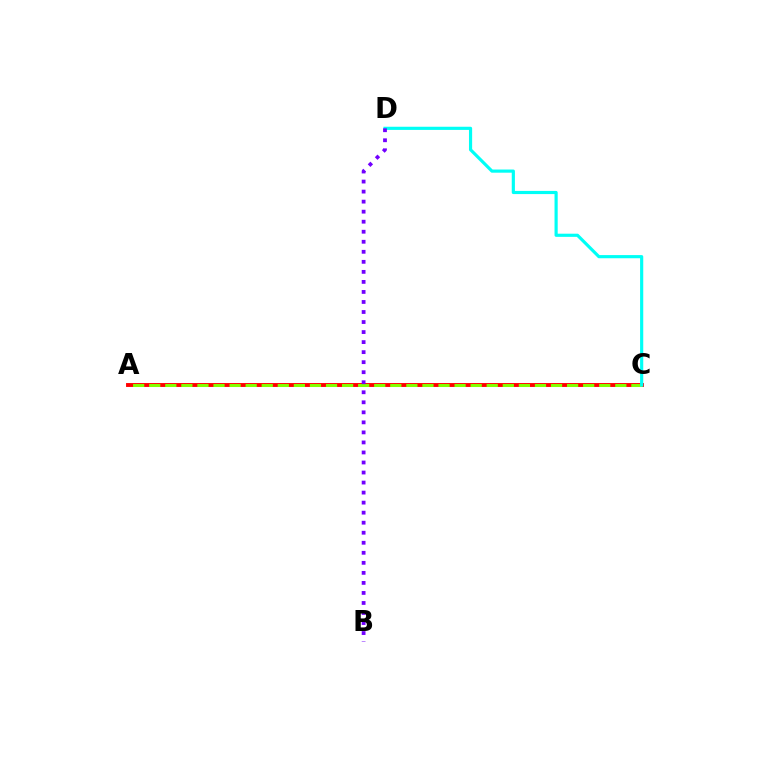{('A', 'C'): [{'color': '#ff0000', 'line_style': 'solid', 'thickness': 2.8}, {'color': '#84ff00', 'line_style': 'dashed', 'thickness': 2.18}], ('C', 'D'): [{'color': '#00fff6', 'line_style': 'solid', 'thickness': 2.28}], ('B', 'D'): [{'color': '#7200ff', 'line_style': 'dotted', 'thickness': 2.73}]}